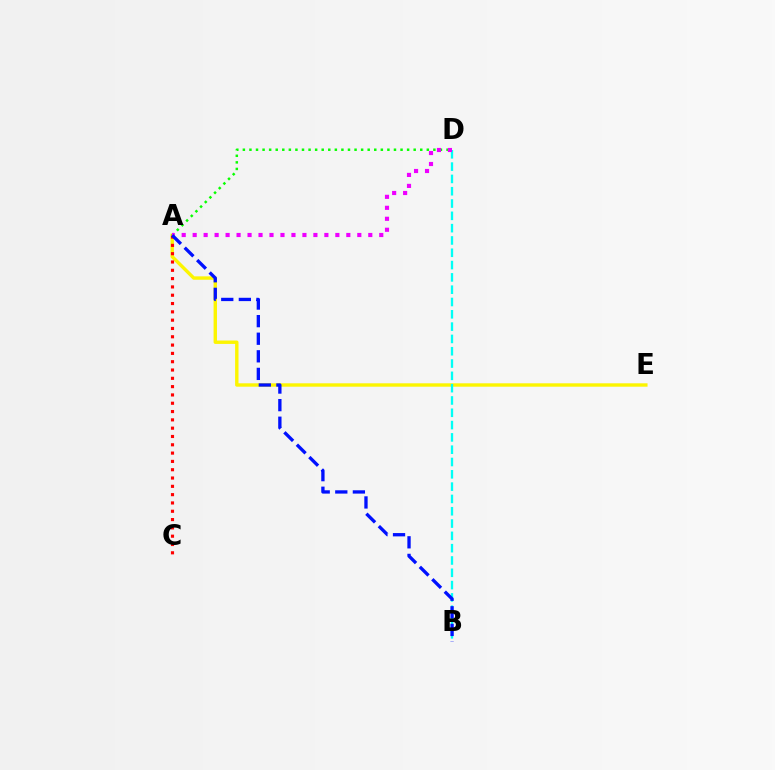{('A', 'E'): [{'color': '#fcf500', 'line_style': 'solid', 'thickness': 2.45}], ('B', 'D'): [{'color': '#00fff6', 'line_style': 'dashed', 'thickness': 1.67}], ('A', 'D'): [{'color': '#08ff00', 'line_style': 'dotted', 'thickness': 1.78}, {'color': '#ee00ff', 'line_style': 'dotted', 'thickness': 2.98}], ('A', 'C'): [{'color': '#ff0000', 'line_style': 'dotted', 'thickness': 2.26}], ('A', 'B'): [{'color': '#0010ff', 'line_style': 'dashed', 'thickness': 2.39}]}